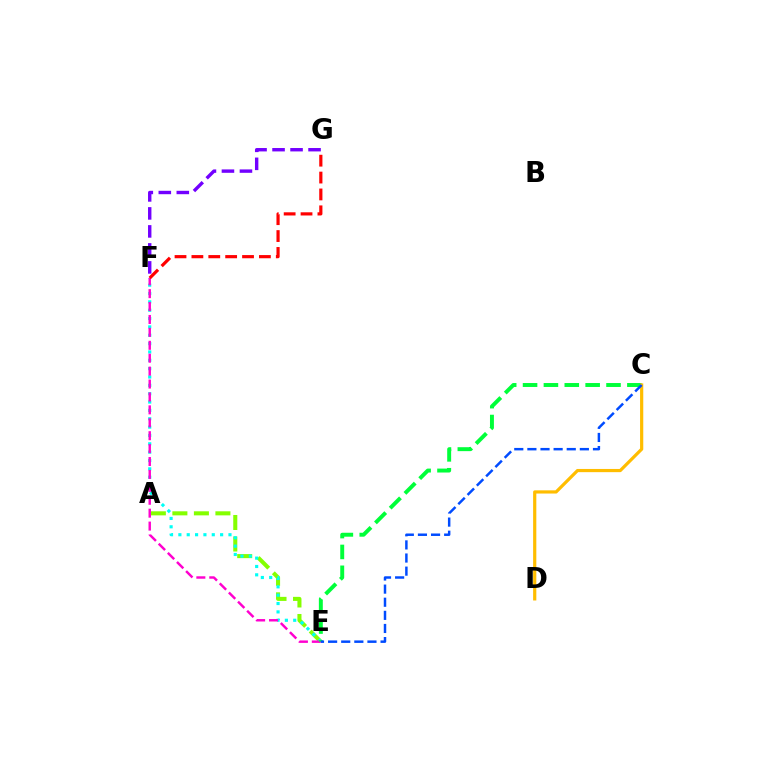{('A', 'E'): [{'color': '#84ff00', 'line_style': 'dashed', 'thickness': 2.92}], ('E', 'F'): [{'color': '#00fff6', 'line_style': 'dotted', 'thickness': 2.27}, {'color': '#ff00cf', 'line_style': 'dashed', 'thickness': 1.75}], ('F', 'G'): [{'color': '#ff0000', 'line_style': 'dashed', 'thickness': 2.29}, {'color': '#7200ff', 'line_style': 'dashed', 'thickness': 2.45}], ('C', 'E'): [{'color': '#00ff39', 'line_style': 'dashed', 'thickness': 2.83}, {'color': '#004bff', 'line_style': 'dashed', 'thickness': 1.78}], ('C', 'D'): [{'color': '#ffbd00', 'line_style': 'solid', 'thickness': 2.3}]}